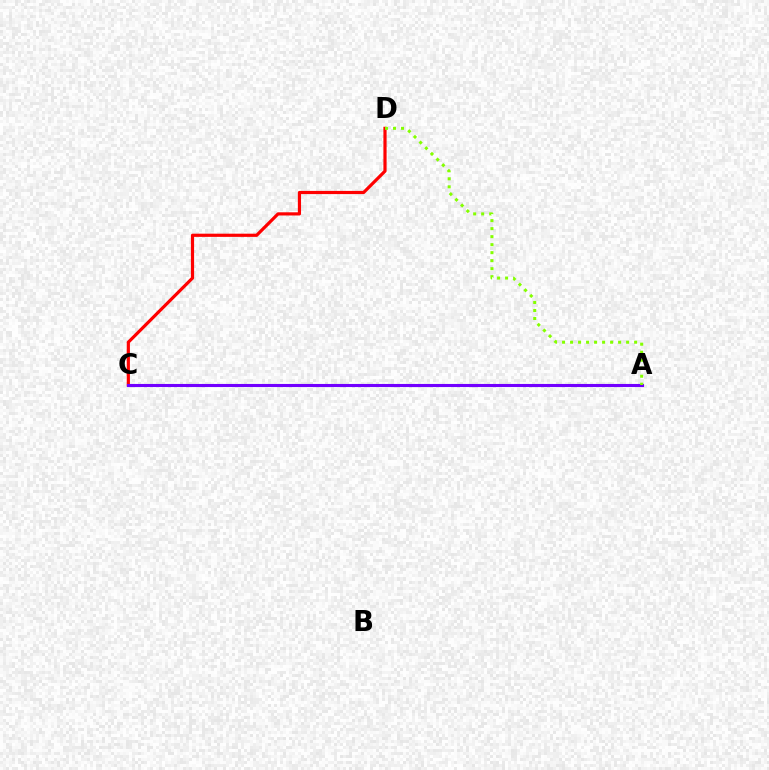{('C', 'D'): [{'color': '#ff0000', 'line_style': 'solid', 'thickness': 2.3}], ('A', 'C'): [{'color': '#00fff6', 'line_style': 'dashed', 'thickness': 2.08}, {'color': '#7200ff', 'line_style': 'solid', 'thickness': 2.22}], ('A', 'D'): [{'color': '#84ff00', 'line_style': 'dotted', 'thickness': 2.18}]}